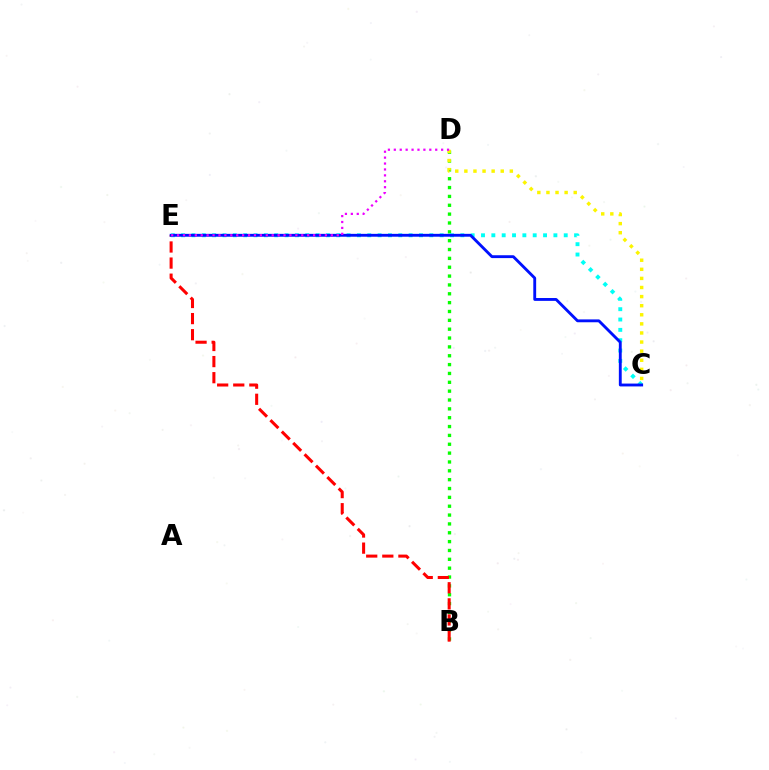{('B', 'D'): [{'color': '#08ff00', 'line_style': 'dotted', 'thickness': 2.4}], ('B', 'E'): [{'color': '#ff0000', 'line_style': 'dashed', 'thickness': 2.19}], ('C', 'E'): [{'color': '#00fff6', 'line_style': 'dotted', 'thickness': 2.81}, {'color': '#0010ff', 'line_style': 'solid', 'thickness': 2.06}], ('C', 'D'): [{'color': '#fcf500', 'line_style': 'dotted', 'thickness': 2.47}], ('D', 'E'): [{'color': '#ee00ff', 'line_style': 'dotted', 'thickness': 1.61}]}